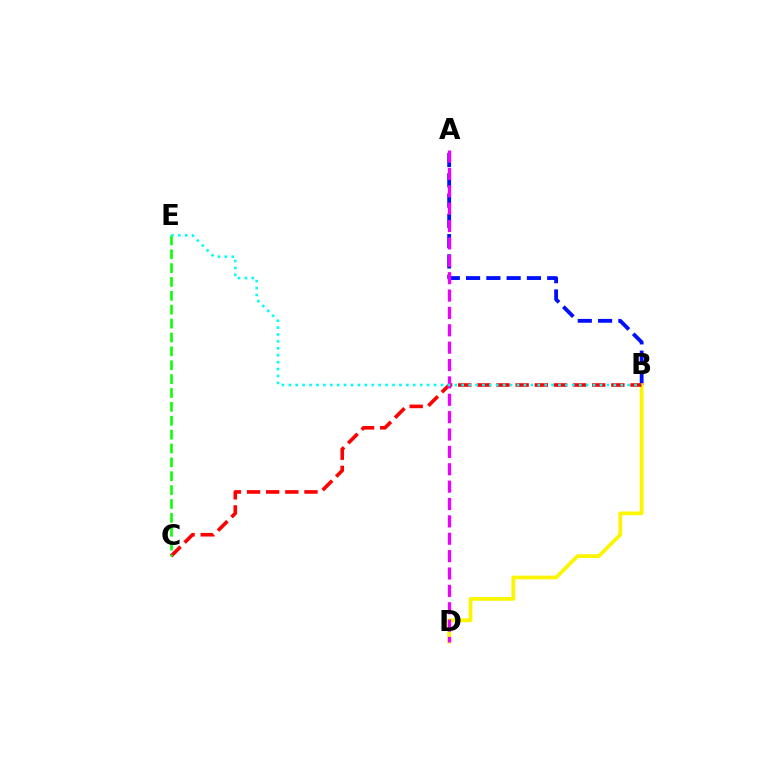{('A', 'B'): [{'color': '#0010ff', 'line_style': 'dashed', 'thickness': 2.76}], ('B', 'D'): [{'color': '#fcf500', 'line_style': 'solid', 'thickness': 2.69}], ('B', 'C'): [{'color': '#ff0000', 'line_style': 'dashed', 'thickness': 2.6}], ('A', 'D'): [{'color': '#ee00ff', 'line_style': 'dashed', 'thickness': 2.36}], ('C', 'E'): [{'color': '#08ff00', 'line_style': 'dashed', 'thickness': 1.88}], ('B', 'E'): [{'color': '#00fff6', 'line_style': 'dotted', 'thickness': 1.88}]}